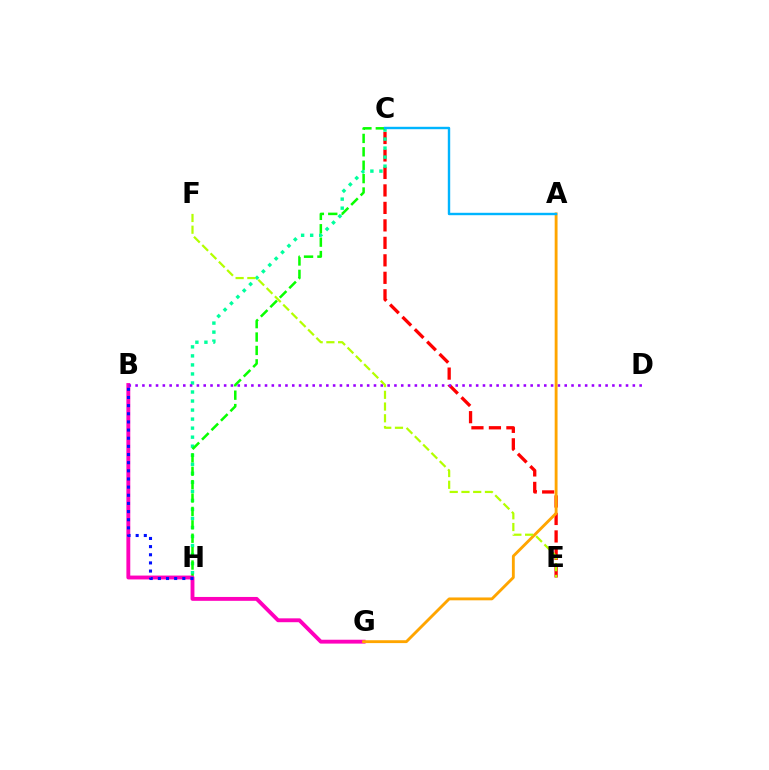{('C', 'E'): [{'color': '#ff0000', 'line_style': 'dashed', 'thickness': 2.37}], ('C', 'H'): [{'color': '#00ff9d', 'line_style': 'dotted', 'thickness': 2.45}, {'color': '#08ff00', 'line_style': 'dashed', 'thickness': 1.82}], ('B', 'G'): [{'color': '#ff00bd', 'line_style': 'solid', 'thickness': 2.79}], ('B', 'H'): [{'color': '#0010ff', 'line_style': 'dotted', 'thickness': 2.21}], ('B', 'D'): [{'color': '#9b00ff', 'line_style': 'dotted', 'thickness': 1.85}], ('A', 'G'): [{'color': '#ffa500', 'line_style': 'solid', 'thickness': 2.06}], ('E', 'F'): [{'color': '#b3ff00', 'line_style': 'dashed', 'thickness': 1.59}], ('A', 'C'): [{'color': '#00b5ff', 'line_style': 'solid', 'thickness': 1.73}]}